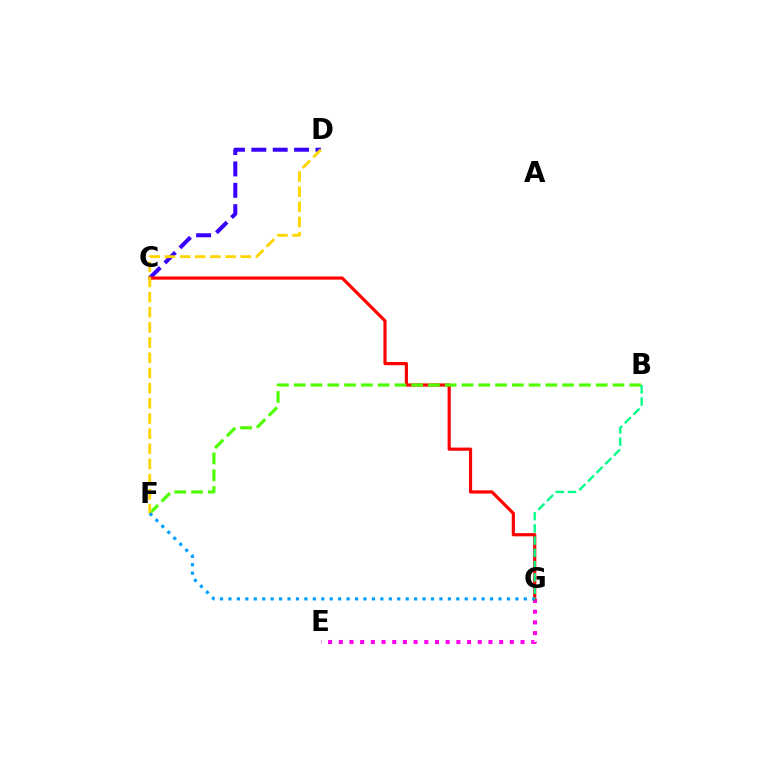{('C', 'D'): [{'color': '#3700ff', 'line_style': 'dashed', 'thickness': 2.9}], ('E', 'G'): [{'color': '#ff00ed', 'line_style': 'dotted', 'thickness': 2.9}], ('C', 'G'): [{'color': '#ff0000', 'line_style': 'solid', 'thickness': 2.28}], ('B', 'F'): [{'color': '#4fff00', 'line_style': 'dashed', 'thickness': 2.28}], ('B', 'G'): [{'color': '#00ff86', 'line_style': 'dashed', 'thickness': 1.66}], ('D', 'F'): [{'color': '#ffd500', 'line_style': 'dashed', 'thickness': 2.06}], ('F', 'G'): [{'color': '#009eff', 'line_style': 'dotted', 'thickness': 2.29}]}